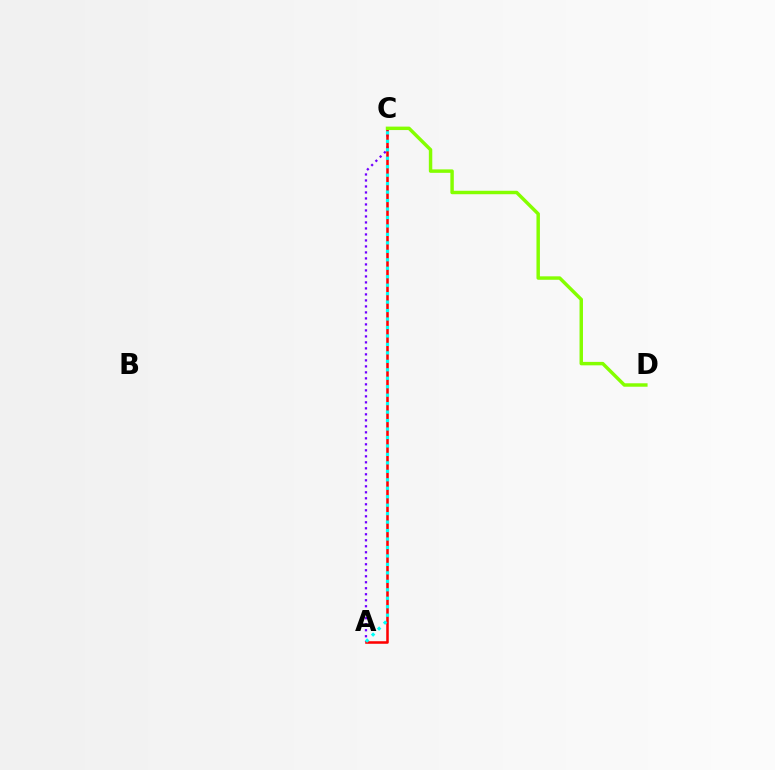{('A', 'C'): [{'color': '#7200ff', 'line_style': 'dotted', 'thickness': 1.63}, {'color': '#ff0000', 'line_style': 'solid', 'thickness': 1.83}, {'color': '#00fff6', 'line_style': 'dotted', 'thickness': 2.3}], ('C', 'D'): [{'color': '#84ff00', 'line_style': 'solid', 'thickness': 2.48}]}